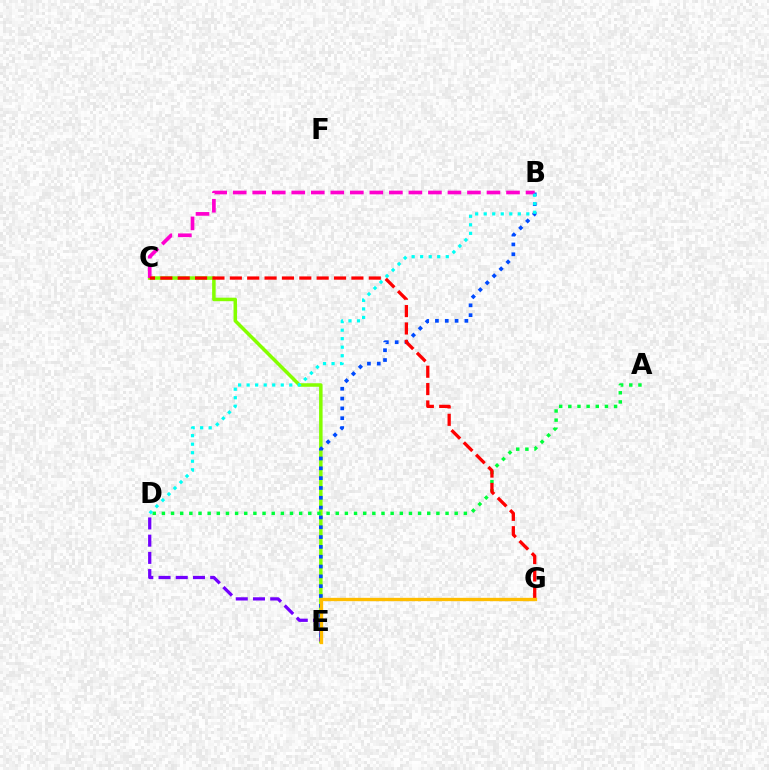{('C', 'E'): [{'color': '#84ff00', 'line_style': 'solid', 'thickness': 2.53}], ('A', 'D'): [{'color': '#00ff39', 'line_style': 'dotted', 'thickness': 2.49}], ('D', 'E'): [{'color': '#7200ff', 'line_style': 'dashed', 'thickness': 2.34}], ('B', 'E'): [{'color': '#004bff', 'line_style': 'dotted', 'thickness': 2.67}], ('B', 'C'): [{'color': '#ff00cf', 'line_style': 'dashed', 'thickness': 2.65}], ('C', 'G'): [{'color': '#ff0000', 'line_style': 'dashed', 'thickness': 2.36}], ('E', 'G'): [{'color': '#ffbd00', 'line_style': 'solid', 'thickness': 2.39}], ('B', 'D'): [{'color': '#00fff6', 'line_style': 'dotted', 'thickness': 2.32}]}